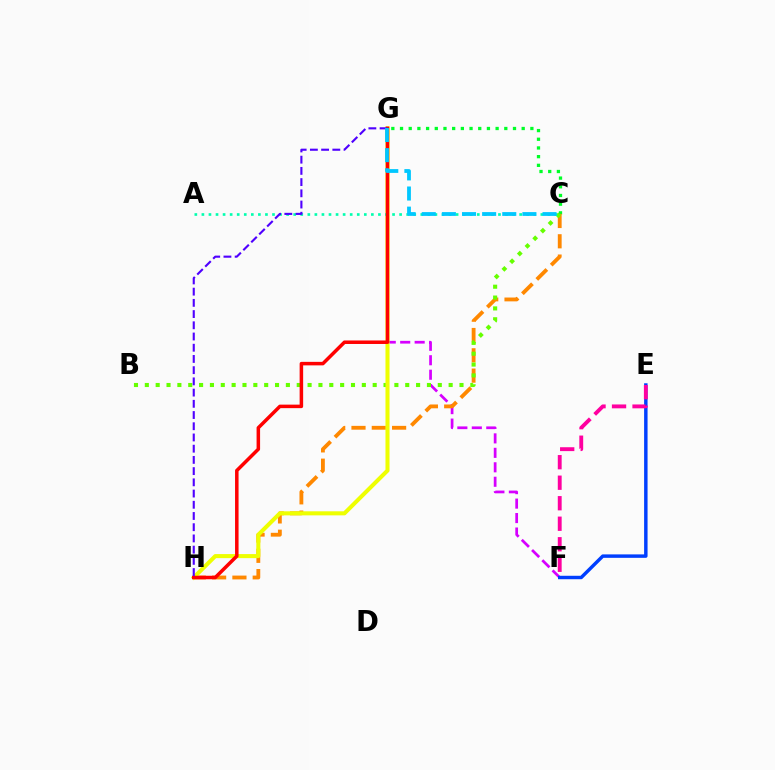{('C', 'G'): [{'color': '#00ff27', 'line_style': 'dotted', 'thickness': 2.36}, {'color': '#00c7ff', 'line_style': 'dashed', 'thickness': 2.73}], ('F', 'G'): [{'color': '#d600ff', 'line_style': 'dashed', 'thickness': 1.96}], ('C', 'H'): [{'color': '#ff8800', 'line_style': 'dashed', 'thickness': 2.76}], ('B', 'C'): [{'color': '#66ff00', 'line_style': 'dotted', 'thickness': 2.95}], ('G', 'H'): [{'color': '#eeff00', 'line_style': 'solid', 'thickness': 2.92}, {'color': '#ff0000', 'line_style': 'solid', 'thickness': 2.53}, {'color': '#4f00ff', 'line_style': 'dashed', 'thickness': 1.52}], ('E', 'F'): [{'color': '#003fff', 'line_style': 'solid', 'thickness': 2.48}, {'color': '#ff00a0', 'line_style': 'dashed', 'thickness': 2.79}], ('A', 'C'): [{'color': '#00ffaf', 'line_style': 'dotted', 'thickness': 1.92}]}